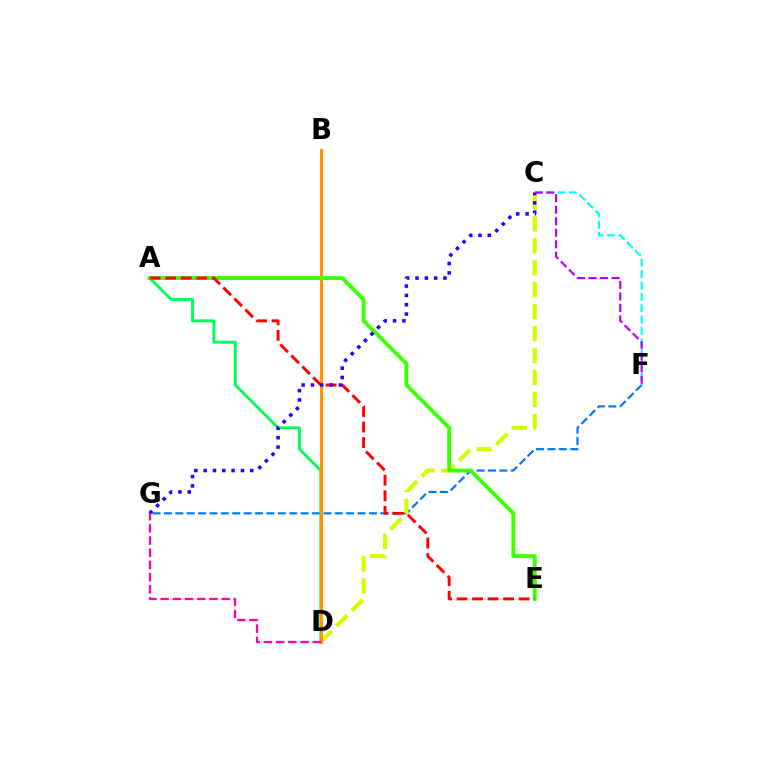{('F', 'G'): [{'color': '#0074ff', 'line_style': 'dashed', 'thickness': 1.55}], ('C', 'D'): [{'color': '#d1ff00', 'line_style': 'dashed', 'thickness': 2.98}], ('A', 'D'): [{'color': '#00ff5c', 'line_style': 'solid', 'thickness': 2.1}], ('B', 'D'): [{'color': '#ff9400', 'line_style': 'solid', 'thickness': 2.2}], ('C', 'F'): [{'color': '#00fff6', 'line_style': 'dashed', 'thickness': 1.55}, {'color': '#b900ff', 'line_style': 'dashed', 'thickness': 1.57}], ('A', 'E'): [{'color': '#3dff00', 'line_style': 'solid', 'thickness': 2.79}, {'color': '#ff0000', 'line_style': 'dashed', 'thickness': 2.11}], ('C', 'G'): [{'color': '#2500ff', 'line_style': 'dotted', 'thickness': 2.53}], ('D', 'G'): [{'color': '#ff00ac', 'line_style': 'dashed', 'thickness': 1.66}]}